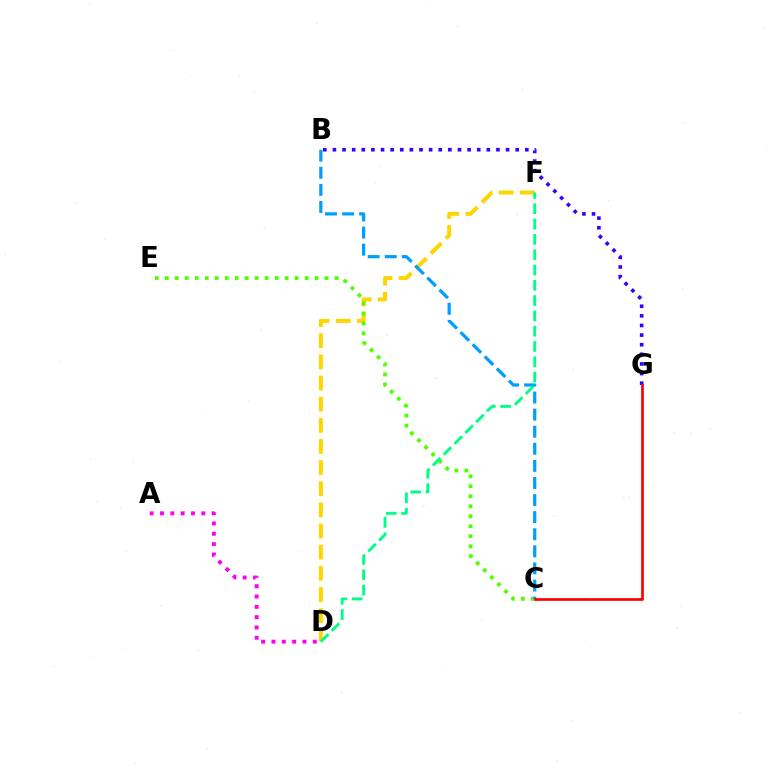{('D', 'F'): [{'color': '#ffd500', 'line_style': 'dashed', 'thickness': 2.87}, {'color': '#00ff86', 'line_style': 'dashed', 'thickness': 2.08}], ('C', 'E'): [{'color': '#4fff00', 'line_style': 'dotted', 'thickness': 2.71}], ('B', 'G'): [{'color': '#3700ff', 'line_style': 'dotted', 'thickness': 2.61}], ('B', 'C'): [{'color': '#009eff', 'line_style': 'dashed', 'thickness': 2.32}], ('A', 'D'): [{'color': '#ff00ed', 'line_style': 'dotted', 'thickness': 2.81}], ('C', 'G'): [{'color': '#ff0000', 'line_style': 'solid', 'thickness': 1.94}]}